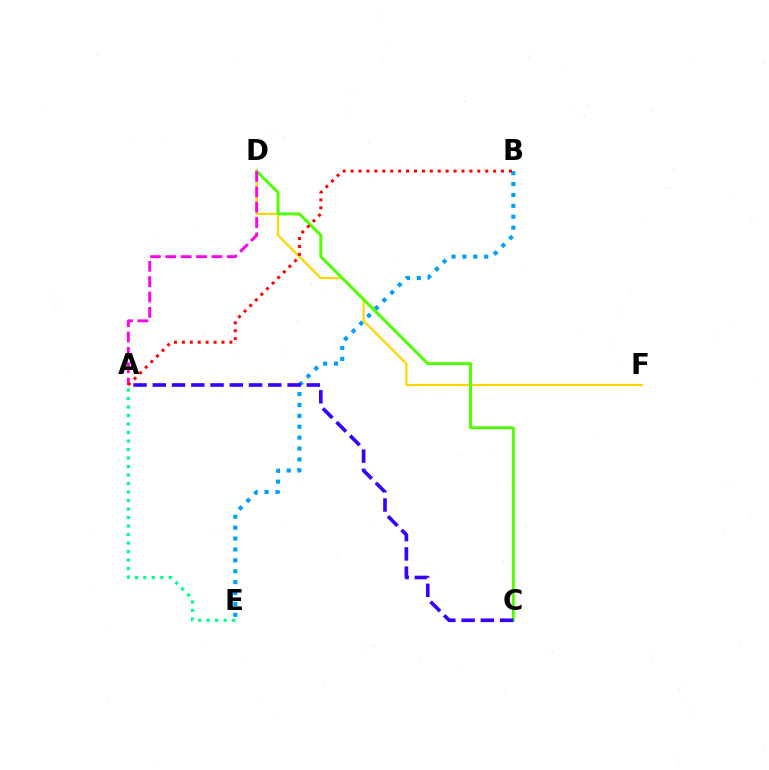{('B', 'E'): [{'color': '#009eff', 'line_style': 'dotted', 'thickness': 2.96}], ('D', 'F'): [{'color': '#ffd500', 'line_style': 'solid', 'thickness': 1.58}], ('C', 'D'): [{'color': '#4fff00', 'line_style': 'solid', 'thickness': 2.13}], ('A', 'E'): [{'color': '#00ff86', 'line_style': 'dotted', 'thickness': 2.31}], ('A', 'D'): [{'color': '#ff00ed', 'line_style': 'dashed', 'thickness': 2.09}], ('A', 'C'): [{'color': '#3700ff', 'line_style': 'dashed', 'thickness': 2.62}], ('A', 'B'): [{'color': '#ff0000', 'line_style': 'dotted', 'thickness': 2.15}]}